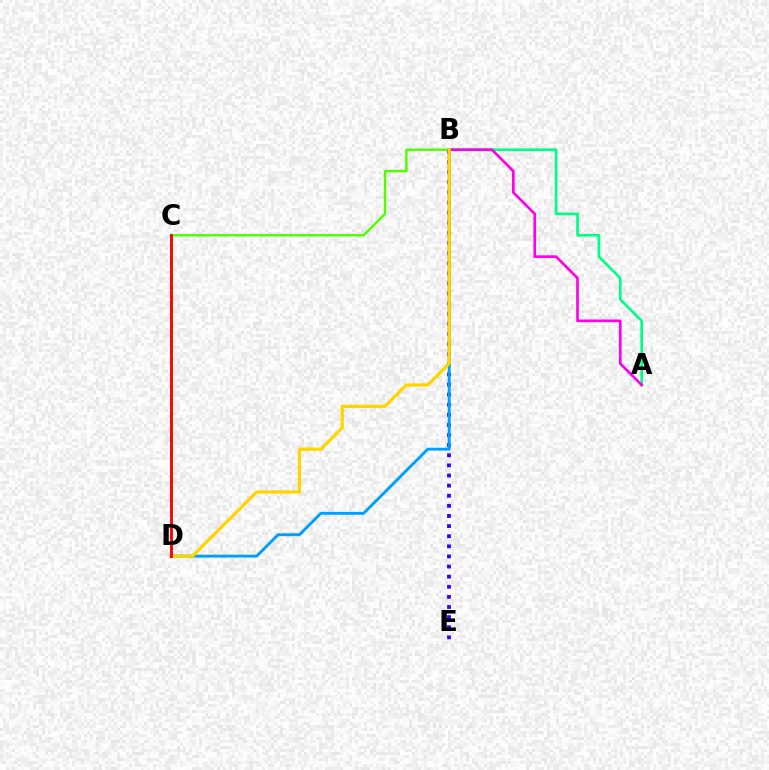{('B', 'C'): [{'color': '#4fff00', 'line_style': 'solid', 'thickness': 1.76}], ('A', 'B'): [{'color': '#00ff86', 'line_style': 'solid', 'thickness': 1.93}, {'color': '#ff00ed', 'line_style': 'solid', 'thickness': 1.93}], ('B', 'E'): [{'color': '#3700ff', 'line_style': 'dotted', 'thickness': 2.75}], ('B', 'D'): [{'color': '#009eff', 'line_style': 'solid', 'thickness': 2.07}, {'color': '#ffd500', 'line_style': 'solid', 'thickness': 2.34}], ('C', 'D'): [{'color': '#ff0000', 'line_style': 'solid', 'thickness': 2.08}]}